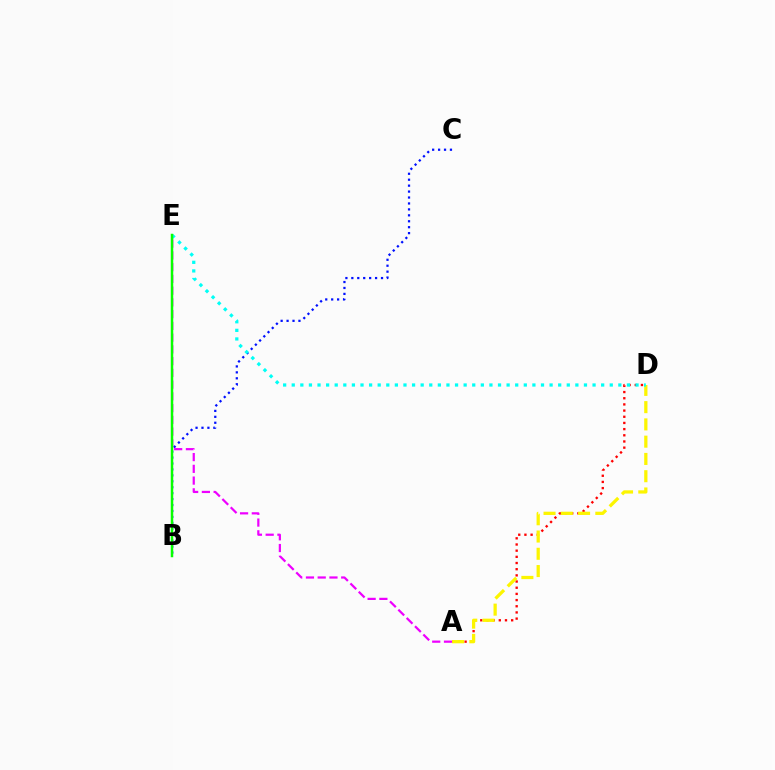{('A', 'D'): [{'color': '#ff0000', 'line_style': 'dotted', 'thickness': 1.68}, {'color': '#fcf500', 'line_style': 'dashed', 'thickness': 2.35}], ('B', 'C'): [{'color': '#0010ff', 'line_style': 'dotted', 'thickness': 1.61}], ('A', 'E'): [{'color': '#ee00ff', 'line_style': 'dashed', 'thickness': 1.6}], ('D', 'E'): [{'color': '#00fff6', 'line_style': 'dotted', 'thickness': 2.34}], ('B', 'E'): [{'color': '#08ff00', 'line_style': 'solid', 'thickness': 1.79}]}